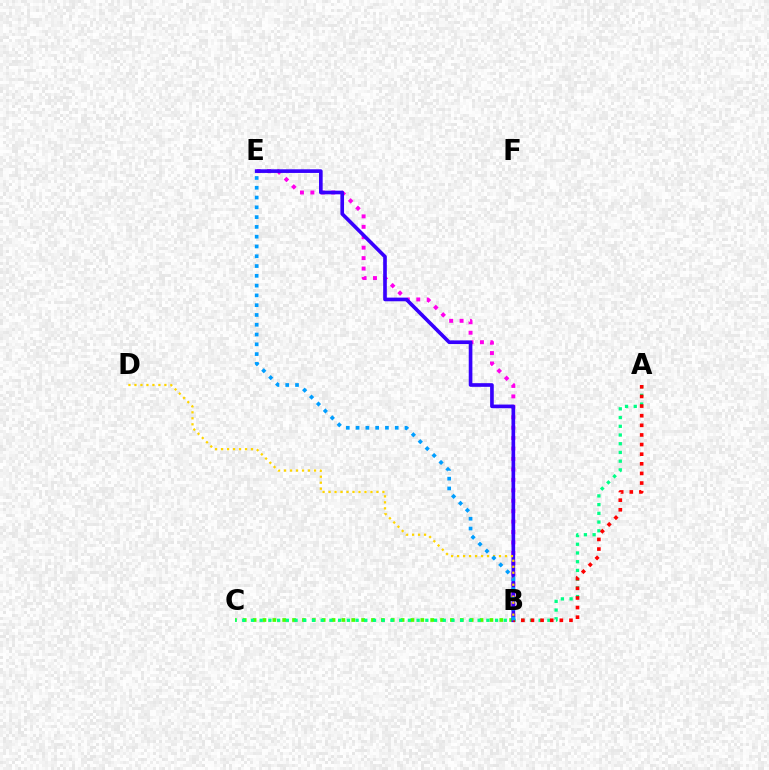{('B', 'C'): [{'color': '#4fff00', 'line_style': 'dotted', 'thickness': 2.68}], ('A', 'C'): [{'color': '#00ff86', 'line_style': 'dotted', 'thickness': 2.37}], ('B', 'E'): [{'color': '#ff00ed', 'line_style': 'dotted', 'thickness': 2.83}, {'color': '#3700ff', 'line_style': 'solid', 'thickness': 2.63}, {'color': '#009eff', 'line_style': 'dotted', 'thickness': 2.66}], ('B', 'D'): [{'color': '#ffd500', 'line_style': 'dotted', 'thickness': 1.63}], ('A', 'B'): [{'color': '#ff0000', 'line_style': 'dotted', 'thickness': 2.61}]}